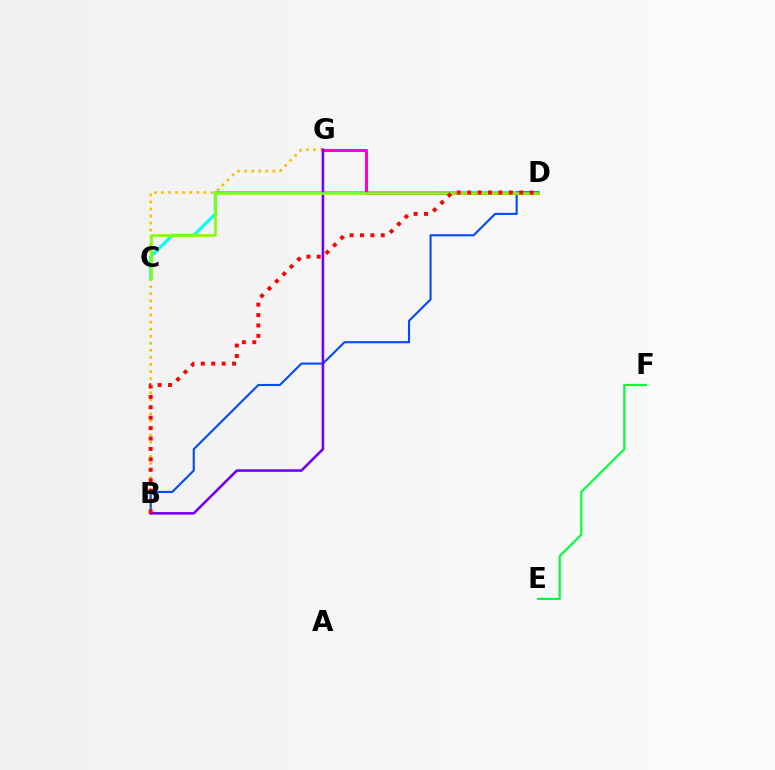{('B', 'G'): [{'color': '#ffbd00', 'line_style': 'dotted', 'thickness': 1.92}, {'color': '#7200ff', 'line_style': 'solid', 'thickness': 1.85}], ('C', 'D'): [{'color': '#00fff6', 'line_style': 'solid', 'thickness': 2.18}, {'color': '#84ff00', 'line_style': 'solid', 'thickness': 1.89}], ('D', 'G'): [{'color': '#ff00cf', 'line_style': 'solid', 'thickness': 2.19}], ('E', 'F'): [{'color': '#00ff39', 'line_style': 'solid', 'thickness': 1.56}], ('B', 'D'): [{'color': '#004bff', 'line_style': 'solid', 'thickness': 1.51}, {'color': '#ff0000', 'line_style': 'dotted', 'thickness': 2.83}]}